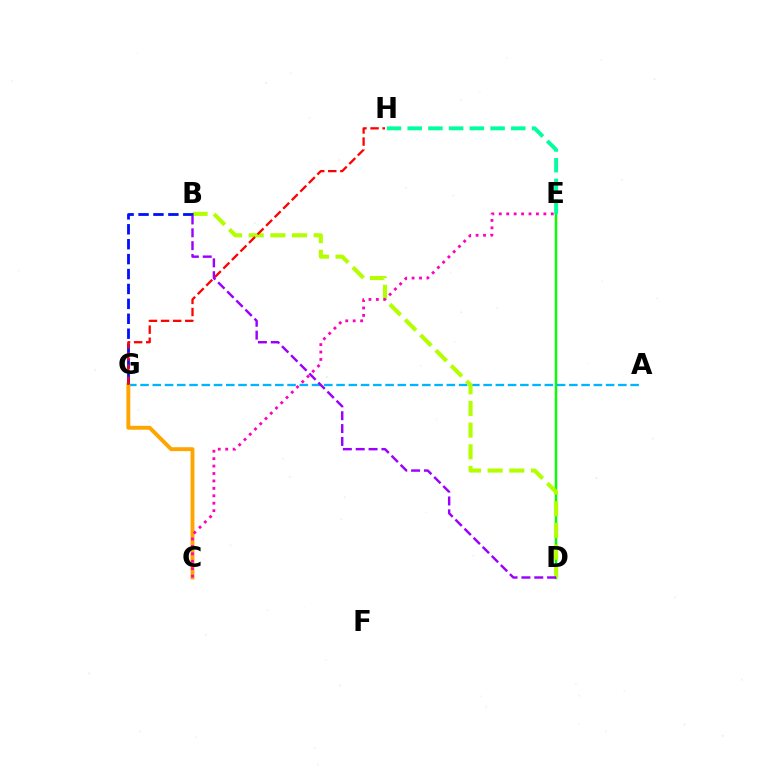{('D', 'E'): [{'color': '#08ff00', 'line_style': 'solid', 'thickness': 1.78}], ('A', 'G'): [{'color': '#00b5ff', 'line_style': 'dashed', 'thickness': 1.66}], ('B', 'D'): [{'color': '#b3ff00', 'line_style': 'dashed', 'thickness': 2.94}, {'color': '#9b00ff', 'line_style': 'dashed', 'thickness': 1.75}], ('C', 'G'): [{'color': '#ffa500', 'line_style': 'solid', 'thickness': 2.81}], ('E', 'H'): [{'color': '#00ff9d', 'line_style': 'dashed', 'thickness': 2.81}], ('B', 'G'): [{'color': '#0010ff', 'line_style': 'dashed', 'thickness': 2.03}], ('G', 'H'): [{'color': '#ff0000', 'line_style': 'dashed', 'thickness': 1.64}], ('C', 'E'): [{'color': '#ff00bd', 'line_style': 'dotted', 'thickness': 2.02}]}